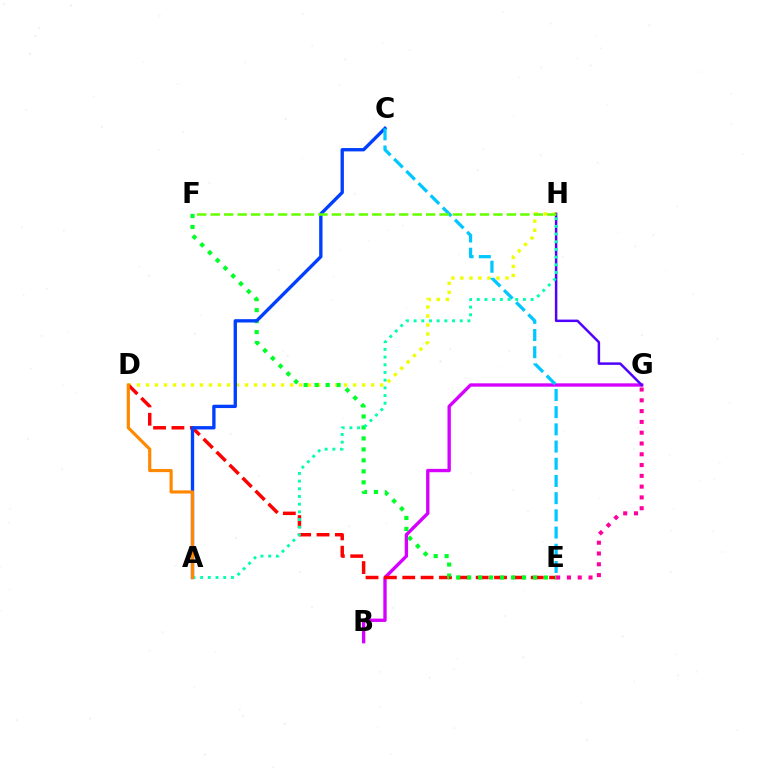{('D', 'H'): [{'color': '#eeff00', 'line_style': 'dotted', 'thickness': 2.45}], ('B', 'G'): [{'color': '#d600ff', 'line_style': 'solid', 'thickness': 2.41}], ('G', 'H'): [{'color': '#4f00ff', 'line_style': 'solid', 'thickness': 1.78}], ('D', 'E'): [{'color': '#ff0000', 'line_style': 'dashed', 'thickness': 2.49}], ('E', 'F'): [{'color': '#00ff27', 'line_style': 'dotted', 'thickness': 2.98}], ('A', 'C'): [{'color': '#003fff', 'line_style': 'solid', 'thickness': 2.4}], ('C', 'E'): [{'color': '#00c7ff', 'line_style': 'dashed', 'thickness': 2.34}], ('A', 'H'): [{'color': '#00ffaf', 'line_style': 'dotted', 'thickness': 2.09}], ('A', 'D'): [{'color': '#ff8800', 'line_style': 'solid', 'thickness': 2.28}], ('F', 'H'): [{'color': '#66ff00', 'line_style': 'dashed', 'thickness': 1.83}], ('E', 'G'): [{'color': '#ff00a0', 'line_style': 'dotted', 'thickness': 2.93}]}